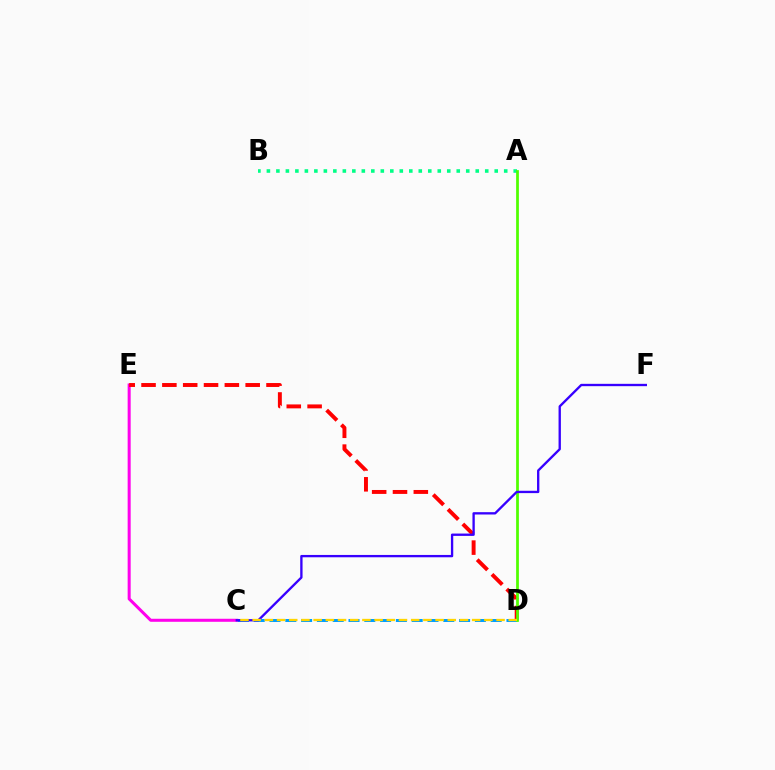{('C', 'E'): [{'color': '#ff00ed', 'line_style': 'solid', 'thickness': 2.18}], ('D', 'E'): [{'color': '#ff0000', 'line_style': 'dashed', 'thickness': 2.83}], ('A', 'B'): [{'color': '#00ff86', 'line_style': 'dotted', 'thickness': 2.58}], ('C', 'D'): [{'color': '#009eff', 'line_style': 'dashed', 'thickness': 2.15}, {'color': '#ffd500', 'line_style': 'dashed', 'thickness': 1.66}], ('A', 'D'): [{'color': '#4fff00', 'line_style': 'solid', 'thickness': 1.98}], ('C', 'F'): [{'color': '#3700ff', 'line_style': 'solid', 'thickness': 1.68}]}